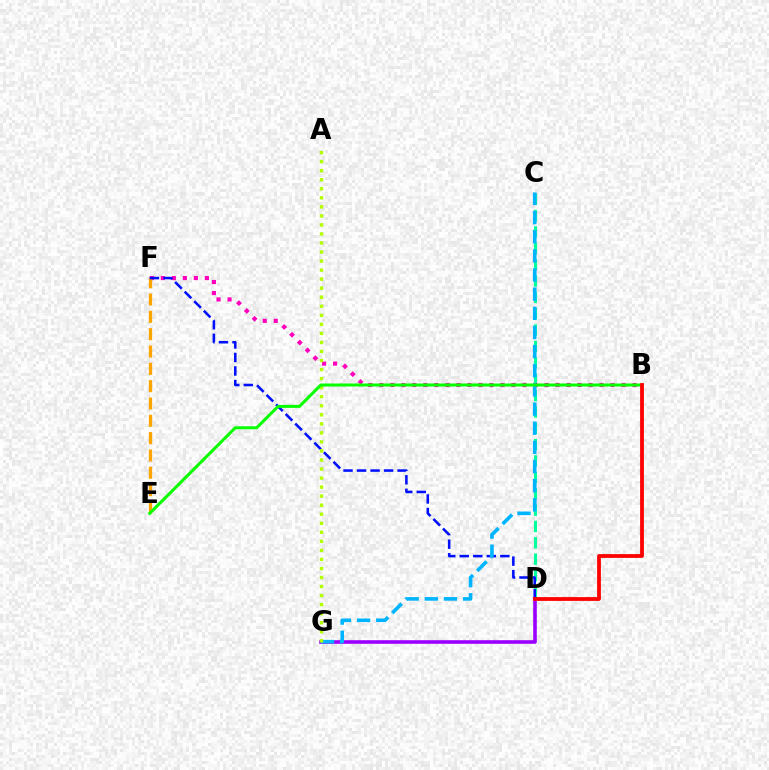{('D', 'G'): [{'color': '#9b00ff', 'line_style': 'solid', 'thickness': 2.6}], ('C', 'D'): [{'color': '#00ff9d', 'line_style': 'dashed', 'thickness': 2.22}], ('B', 'F'): [{'color': '#ff00bd', 'line_style': 'dotted', 'thickness': 2.99}], ('E', 'F'): [{'color': '#ffa500', 'line_style': 'dashed', 'thickness': 2.35}], ('D', 'F'): [{'color': '#0010ff', 'line_style': 'dashed', 'thickness': 1.84}], ('C', 'G'): [{'color': '#00b5ff', 'line_style': 'dashed', 'thickness': 2.6}], ('A', 'G'): [{'color': '#b3ff00', 'line_style': 'dotted', 'thickness': 2.46}], ('B', 'E'): [{'color': '#08ff00', 'line_style': 'solid', 'thickness': 2.18}], ('B', 'D'): [{'color': '#ff0000', 'line_style': 'solid', 'thickness': 2.73}]}